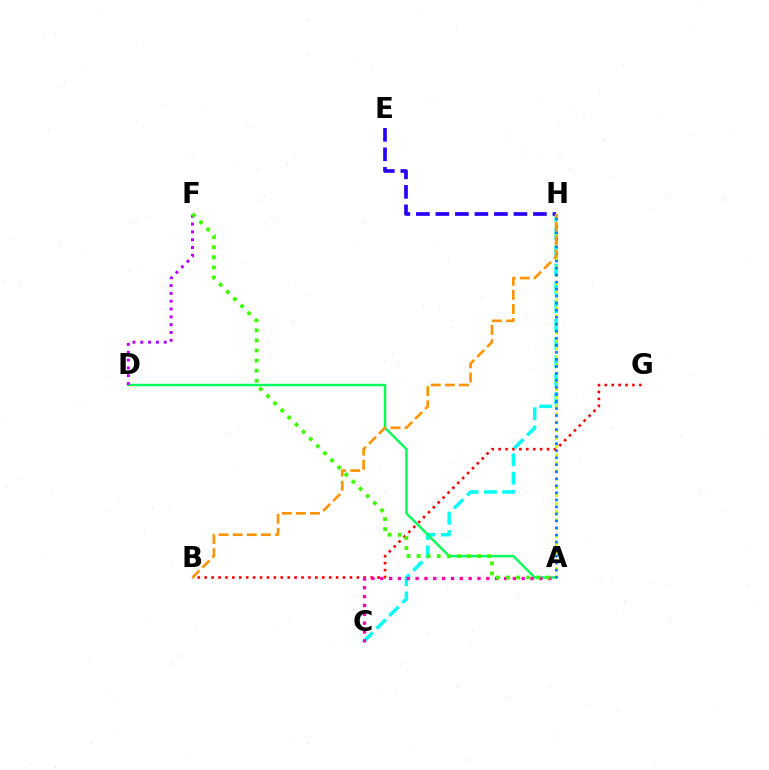{('B', 'G'): [{'color': '#ff0000', 'line_style': 'dotted', 'thickness': 1.88}], ('C', 'H'): [{'color': '#00fff6', 'line_style': 'dashed', 'thickness': 2.49}], ('A', 'D'): [{'color': '#00ff5c', 'line_style': 'solid', 'thickness': 1.75}], ('A', 'H'): [{'color': '#d1ff00', 'line_style': 'dotted', 'thickness': 2.21}, {'color': '#0074ff', 'line_style': 'dotted', 'thickness': 1.91}], ('D', 'F'): [{'color': '#b900ff', 'line_style': 'dotted', 'thickness': 2.12}], ('A', 'C'): [{'color': '#ff00ac', 'line_style': 'dotted', 'thickness': 2.4}], ('A', 'F'): [{'color': '#3dff00', 'line_style': 'dotted', 'thickness': 2.74}], ('E', 'H'): [{'color': '#2500ff', 'line_style': 'dashed', 'thickness': 2.65}], ('B', 'H'): [{'color': '#ff9400', 'line_style': 'dashed', 'thickness': 1.92}]}